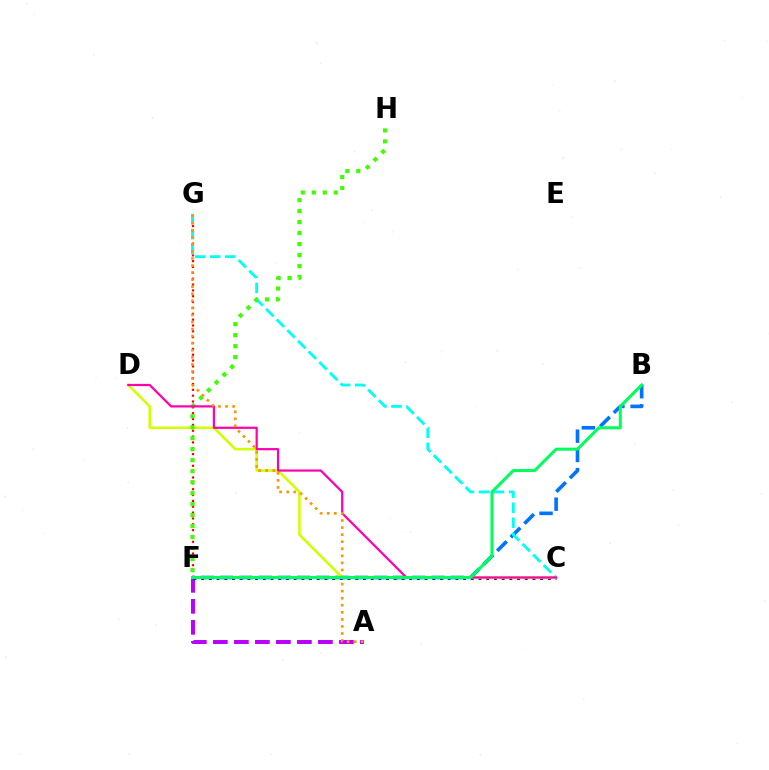{('B', 'F'): [{'color': '#0074ff', 'line_style': 'dashed', 'thickness': 2.61}, {'color': '#00ff5c', 'line_style': 'solid', 'thickness': 2.18}], ('A', 'F'): [{'color': '#b900ff', 'line_style': 'dashed', 'thickness': 2.85}], ('C', 'F'): [{'color': '#2500ff', 'line_style': 'dotted', 'thickness': 2.09}], ('F', 'G'): [{'color': '#ff0000', 'line_style': 'dotted', 'thickness': 1.59}], ('C', 'D'): [{'color': '#d1ff00', 'line_style': 'solid', 'thickness': 1.85}, {'color': '#ff00ac', 'line_style': 'solid', 'thickness': 1.6}], ('C', 'G'): [{'color': '#00fff6', 'line_style': 'dashed', 'thickness': 2.04}], ('F', 'H'): [{'color': '#3dff00', 'line_style': 'dotted', 'thickness': 2.98}], ('A', 'G'): [{'color': '#ff9400', 'line_style': 'dotted', 'thickness': 1.92}]}